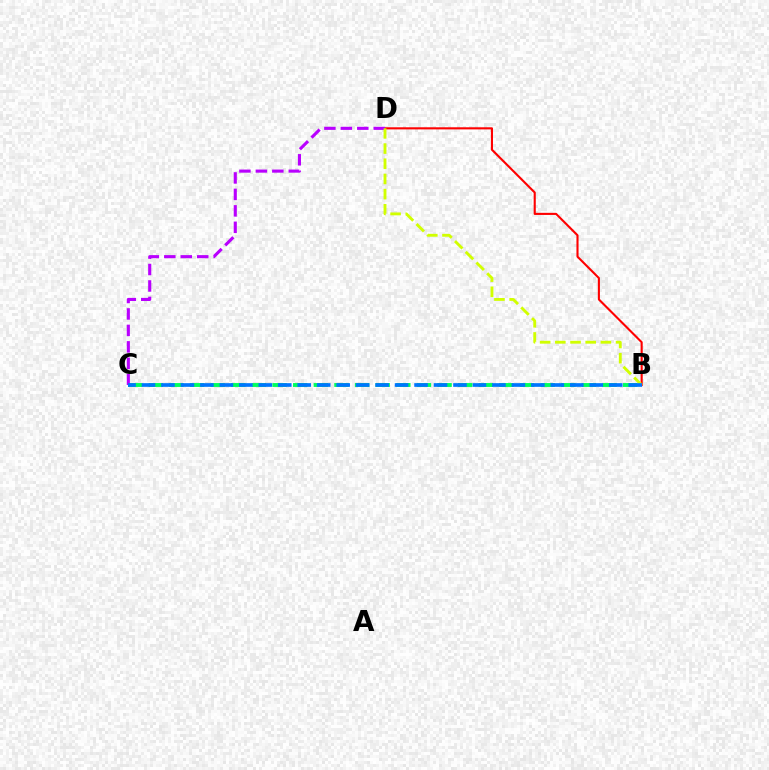{('B', 'C'): [{'color': '#00ff5c', 'line_style': 'dashed', 'thickness': 2.8}, {'color': '#0074ff', 'line_style': 'dashed', 'thickness': 2.64}], ('B', 'D'): [{'color': '#ff0000', 'line_style': 'solid', 'thickness': 1.52}, {'color': '#d1ff00', 'line_style': 'dashed', 'thickness': 2.06}], ('C', 'D'): [{'color': '#b900ff', 'line_style': 'dashed', 'thickness': 2.24}]}